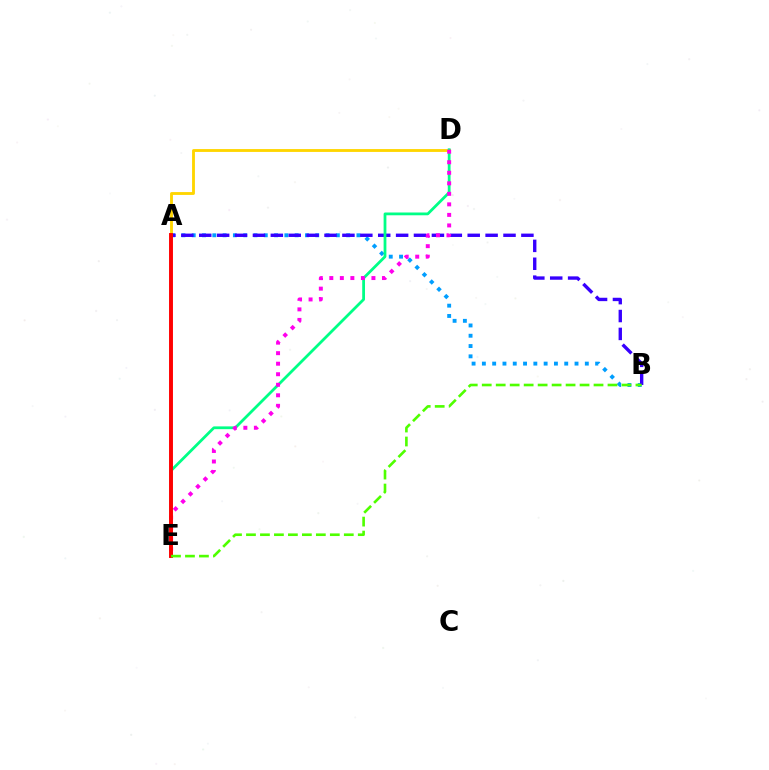{('A', 'B'): [{'color': '#009eff', 'line_style': 'dotted', 'thickness': 2.8}, {'color': '#3700ff', 'line_style': 'dashed', 'thickness': 2.43}], ('A', 'D'): [{'color': '#ffd500', 'line_style': 'solid', 'thickness': 2.05}], ('D', 'E'): [{'color': '#00ff86', 'line_style': 'solid', 'thickness': 2.0}, {'color': '#ff00ed', 'line_style': 'dotted', 'thickness': 2.86}], ('A', 'E'): [{'color': '#ff0000', 'line_style': 'solid', 'thickness': 2.82}], ('B', 'E'): [{'color': '#4fff00', 'line_style': 'dashed', 'thickness': 1.9}]}